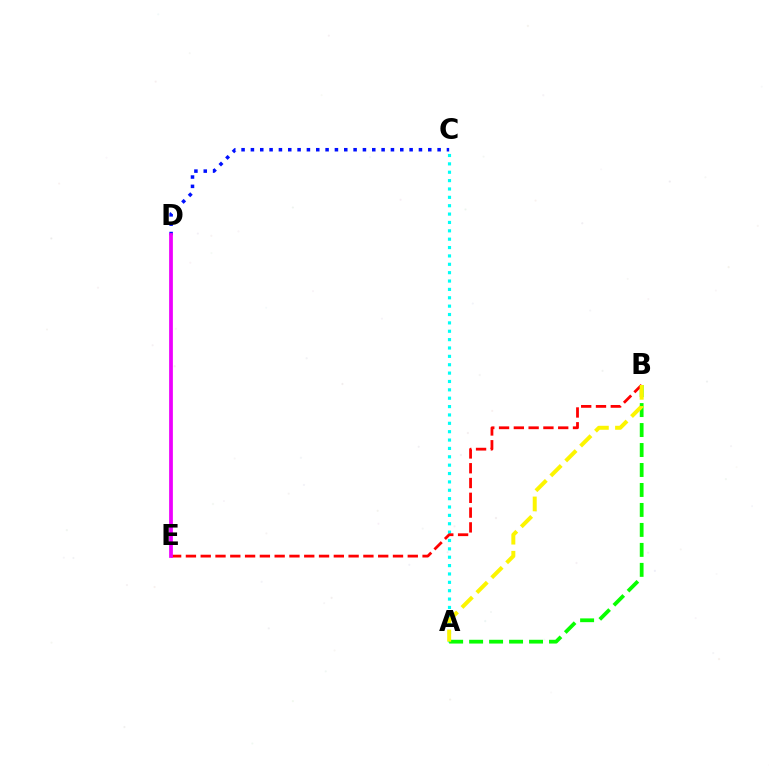{('A', 'C'): [{'color': '#00fff6', 'line_style': 'dotted', 'thickness': 2.27}], ('A', 'B'): [{'color': '#08ff00', 'line_style': 'dashed', 'thickness': 2.71}, {'color': '#fcf500', 'line_style': 'dashed', 'thickness': 2.86}], ('B', 'E'): [{'color': '#ff0000', 'line_style': 'dashed', 'thickness': 2.01}], ('C', 'D'): [{'color': '#0010ff', 'line_style': 'dotted', 'thickness': 2.54}], ('D', 'E'): [{'color': '#ee00ff', 'line_style': 'solid', 'thickness': 2.7}]}